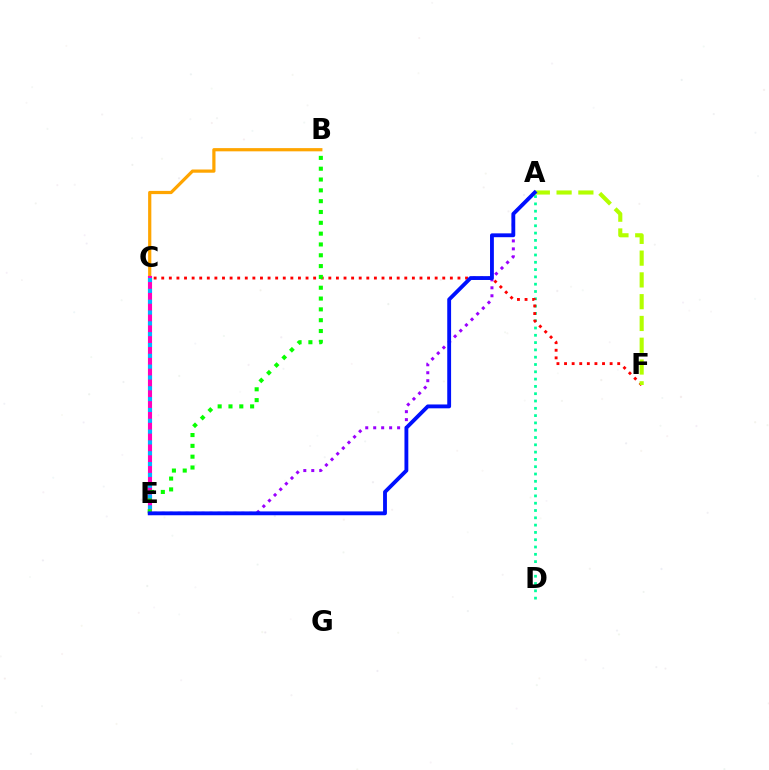{('B', 'C'): [{'color': '#ffa500', 'line_style': 'solid', 'thickness': 2.32}], ('A', 'E'): [{'color': '#9b00ff', 'line_style': 'dotted', 'thickness': 2.16}, {'color': '#0010ff', 'line_style': 'solid', 'thickness': 2.77}], ('A', 'D'): [{'color': '#00ff9d', 'line_style': 'dotted', 'thickness': 1.98}], ('C', 'F'): [{'color': '#ff0000', 'line_style': 'dotted', 'thickness': 2.06}], ('A', 'F'): [{'color': '#b3ff00', 'line_style': 'dashed', 'thickness': 2.96}], ('C', 'E'): [{'color': '#ff00bd', 'line_style': 'solid', 'thickness': 2.95}, {'color': '#00b5ff', 'line_style': 'dotted', 'thickness': 2.94}], ('B', 'E'): [{'color': '#08ff00', 'line_style': 'dotted', 'thickness': 2.94}]}